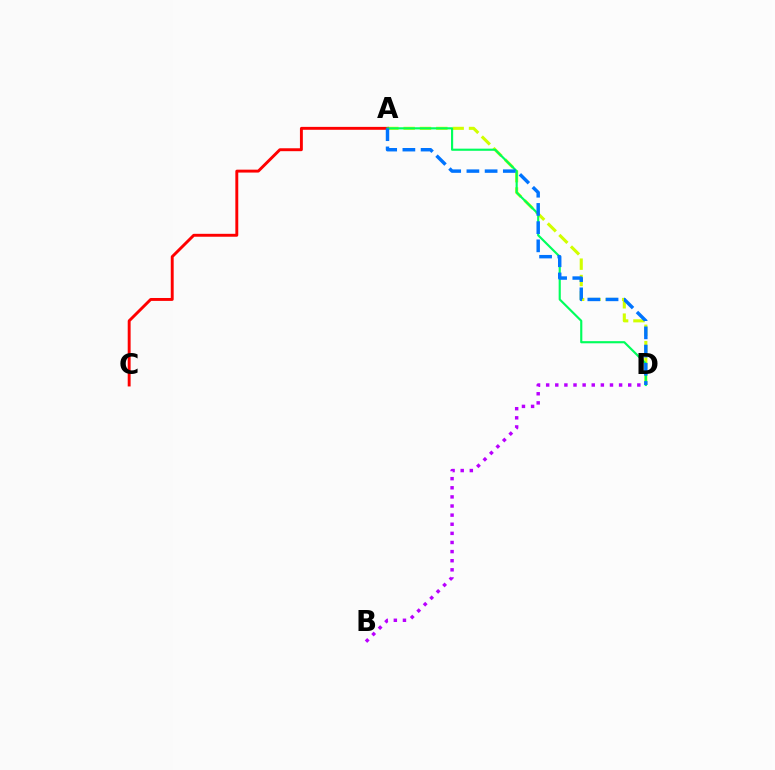{('A', 'D'): [{'color': '#d1ff00', 'line_style': 'dashed', 'thickness': 2.22}, {'color': '#00ff5c', 'line_style': 'solid', 'thickness': 1.55}, {'color': '#0074ff', 'line_style': 'dashed', 'thickness': 2.47}], ('A', 'C'): [{'color': '#ff0000', 'line_style': 'solid', 'thickness': 2.1}], ('B', 'D'): [{'color': '#b900ff', 'line_style': 'dotted', 'thickness': 2.48}]}